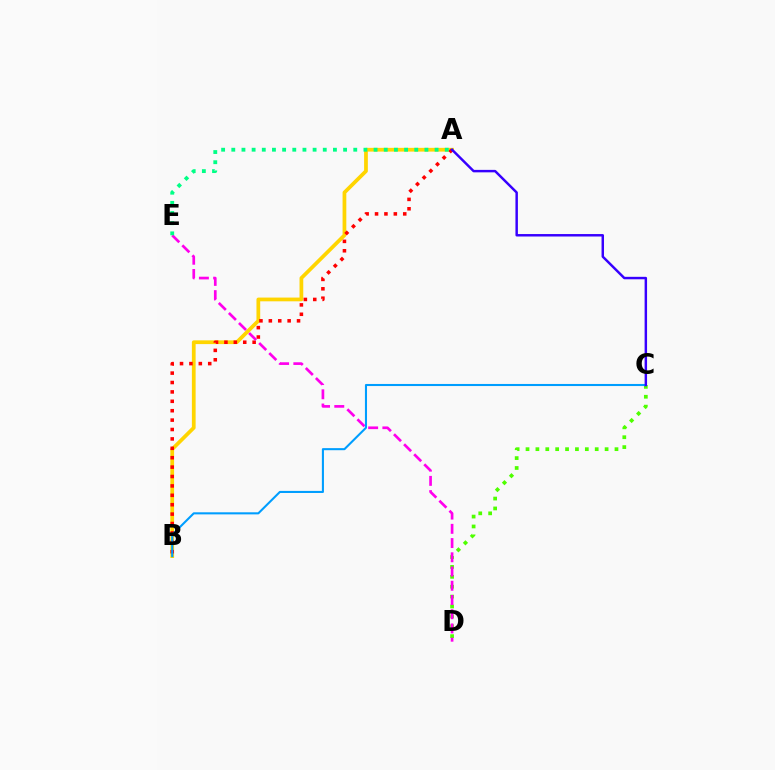{('A', 'B'): [{'color': '#ffd500', 'line_style': 'solid', 'thickness': 2.69}, {'color': '#ff0000', 'line_style': 'dotted', 'thickness': 2.55}], ('C', 'D'): [{'color': '#4fff00', 'line_style': 'dotted', 'thickness': 2.69}], ('D', 'E'): [{'color': '#ff00ed', 'line_style': 'dashed', 'thickness': 1.93}], ('B', 'C'): [{'color': '#009eff', 'line_style': 'solid', 'thickness': 1.5}], ('A', 'C'): [{'color': '#3700ff', 'line_style': 'solid', 'thickness': 1.77}], ('A', 'E'): [{'color': '#00ff86', 'line_style': 'dotted', 'thickness': 2.76}]}